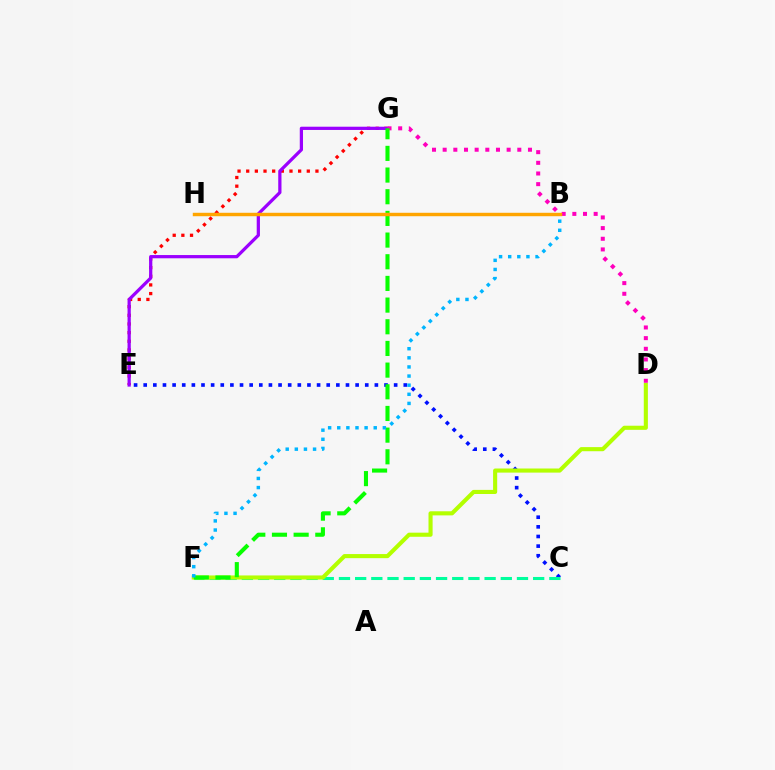{('E', 'G'): [{'color': '#ff0000', 'line_style': 'dotted', 'thickness': 2.35}, {'color': '#9b00ff', 'line_style': 'solid', 'thickness': 2.33}], ('C', 'E'): [{'color': '#0010ff', 'line_style': 'dotted', 'thickness': 2.62}], ('D', 'G'): [{'color': '#ff00bd', 'line_style': 'dotted', 'thickness': 2.9}], ('C', 'F'): [{'color': '#00ff9d', 'line_style': 'dashed', 'thickness': 2.2}], ('D', 'F'): [{'color': '#b3ff00', 'line_style': 'solid', 'thickness': 2.95}], ('F', 'G'): [{'color': '#08ff00', 'line_style': 'dashed', 'thickness': 2.94}], ('B', 'F'): [{'color': '#00b5ff', 'line_style': 'dotted', 'thickness': 2.48}], ('B', 'H'): [{'color': '#ffa500', 'line_style': 'solid', 'thickness': 2.47}]}